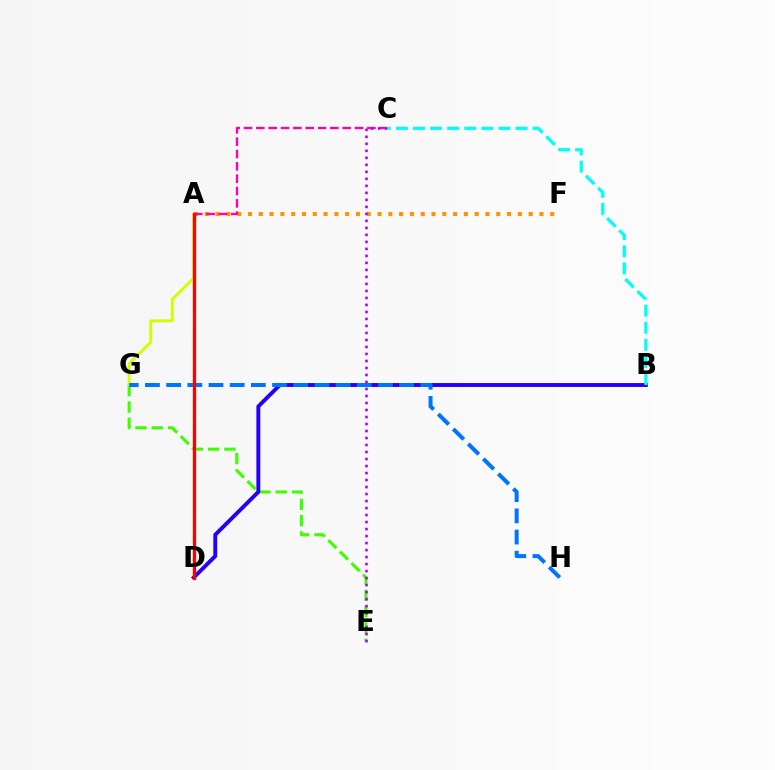{('E', 'G'): [{'color': '#3dff00', 'line_style': 'dashed', 'thickness': 2.21}], ('A', 'D'): [{'color': '#00ff5c', 'line_style': 'dashed', 'thickness': 1.64}, {'color': '#ff0000', 'line_style': 'solid', 'thickness': 2.33}], ('B', 'D'): [{'color': '#2500ff', 'line_style': 'solid', 'thickness': 2.82}], ('A', 'F'): [{'color': '#ff9400', 'line_style': 'dotted', 'thickness': 2.93}], ('A', 'G'): [{'color': '#d1ff00', 'line_style': 'solid', 'thickness': 2.12}], ('G', 'H'): [{'color': '#0074ff', 'line_style': 'dashed', 'thickness': 2.88}], ('A', 'C'): [{'color': '#ff00ac', 'line_style': 'dashed', 'thickness': 1.68}], ('C', 'E'): [{'color': '#b900ff', 'line_style': 'dotted', 'thickness': 1.9}], ('B', 'C'): [{'color': '#00fff6', 'line_style': 'dashed', 'thickness': 2.32}]}